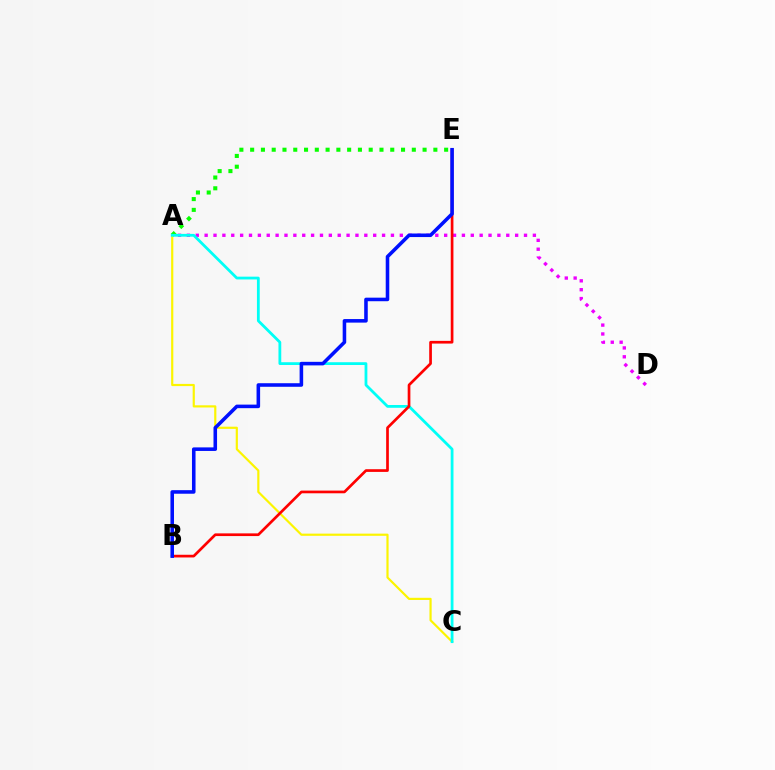{('A', 'D'): [{'color': '#ee00ff', 'line_style': 'dotted', 'thickness': 2.41}], ('A', 'C'): [{'color': '#fcf500', 'line_style': 'solid', 'thickness': 1.57}, {'color': '#00fff6', 'line_style': 'solid', 'thickness': 2.01}], ('A', 'E'): [{'color': '#08ff00', 'line_style': 'dotted', 'thickness': 2.93}], ('B', 'E'): [{'color': '#ff0000', 'line_style': 'solid', 'thickness': 1.94}, {'color': '#0010ff', 'line_style': 'solid', 'thickness': 2.56}]}